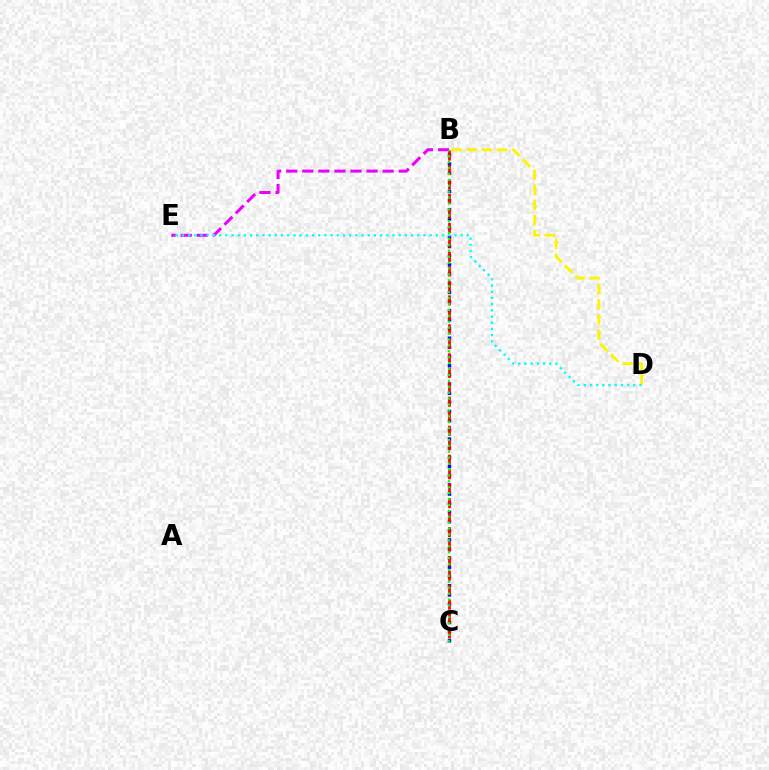{('B', 'E'): [{'color': '#ee00ff', 'line_style': 'dashed', 'thickness': 2.18}], ('B', 'C'): [{'color': '#0010ff', 'line_style': 'dotted', 'thickness': 2.49}, {'color': '#ff0000', 'line_style': 'dashed', 'thickness': 1.97}, {'color': '#08ff00', 'line_style': 'dotted', 'thickness': 1.61}], ('B', 'D'): [{'color': '#fcf500', 'line_style': 'dashed', 'thickness': 2.05}], ('D', 'E'): [{'color': '#00fff6', 'line_style': 'dotted', 'thickness': 1.68}]}